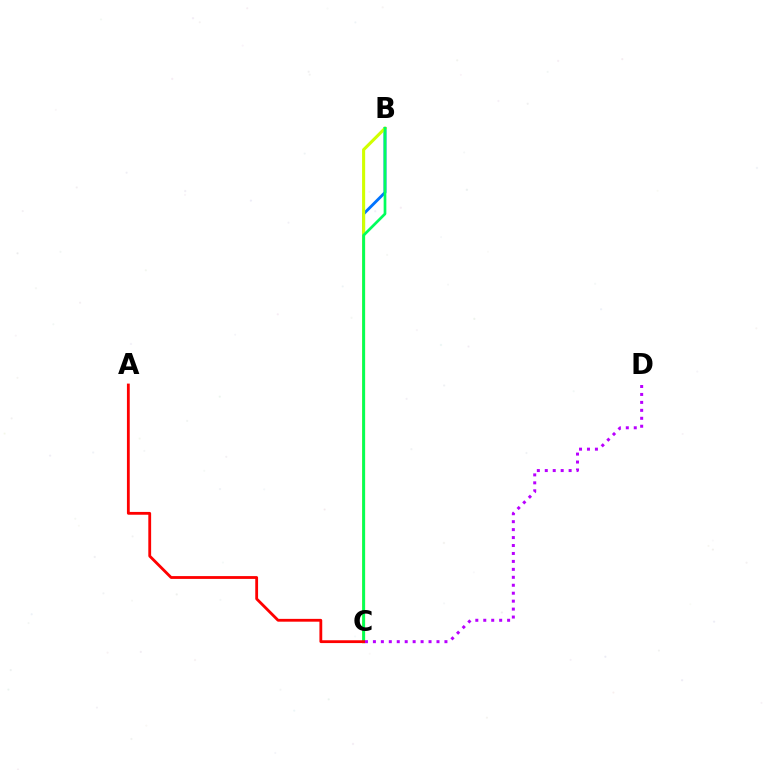{('B', 'C'): [{'color': '#0074ff', 'line_style': 'solid', 'thickness': 2.06}, {'color': '#d1ff00', 'line_style': 'solid', 'thickness': 2.22}, {'color': '#00ff5c', 'line_style': 'solid', 'thickness': 1.95}], ('A', 'C'): [{'color': '#ff0000', 'line_style': 'solid', 'thickness': 2.02}], ('C', 'D'): [{'color': '#b900ff', 'line_style': 'dotted', 'thickness': 2.16}]}